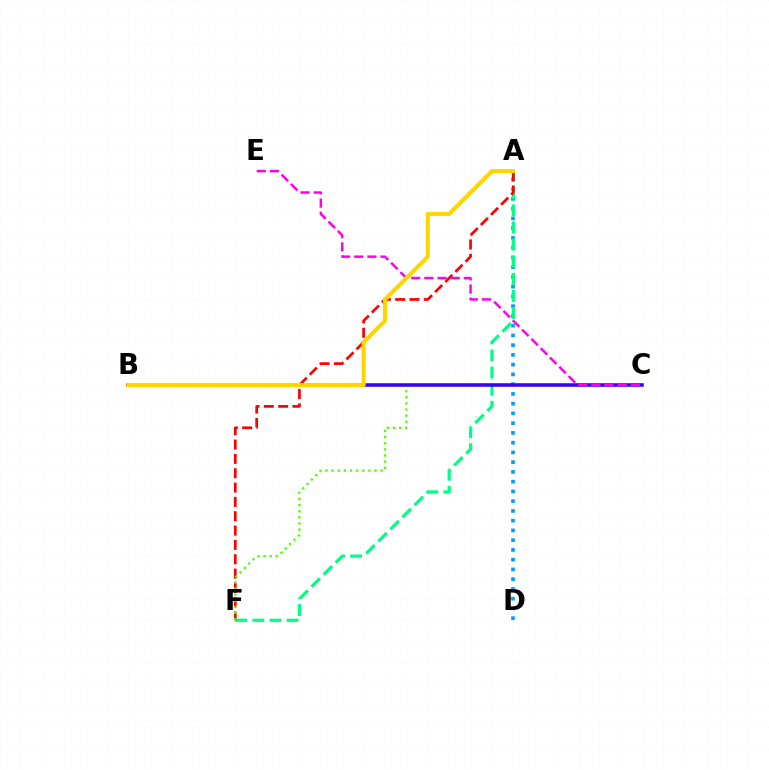{('A', 'D'): [{'color': '#009eff', 'line_style': 'dotted', 'thickness': 2.65}], ('A', 'F'): [{'color': '#00ff86', 'line_style': 'dashed', 'thickness': 2.32}, {'color': '#ff0000', 'line_style': 'dashed', 'thickness': 1.95}], ('C', 'F'): [{'color': '#4fff00', 'line_style': 'dotted', 'thickness': 1.66}], ('B', 'C'): [{'color': '#3700ff', 'line_style': 'solid', 'thickness': 2.56}], ('C', 'E'): [{'color': '#ff00ed', 'line_style': 'dashed', 'thickness': 1.79}], ('A', 'B'): [{'color': '#ffd500', 'line_style': 'solid', 'thickness': 2.95}]}